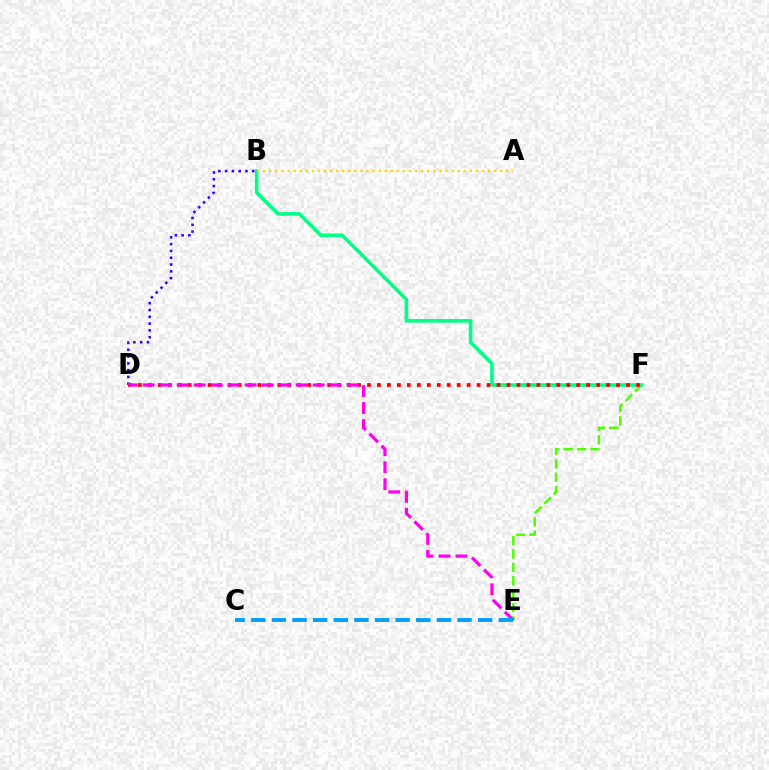{('E', 'F'): [{'color': '#4fff00', 'line_style': 'dashed', 'thickness': 1.82}], ('B', 'D'): [{'color': '#3700ff', 'line_style': 'dotted', 'thickness': 1.85}], ('B', 'F'): [{'color': '#00ff86', 'line_style': 'solid', 'thickness': 2.59}], ('D', 'F'): [{'color': '#ff0000', 'line_style': 'dotted', 'thickness': 2.71}], ('D', 'E'): [{'color': '#ff00ed', 'line_style': 'dashed', 'thickness': 2.31}], ('C', 'E'): [{'color': '#009eff', 'line_style': 'dashed', 'thickness': 2.8}], ('A', 'B'): [{'color': '#ffd500', 'line_style': 'dotted', 'thickness': 1.65}]}